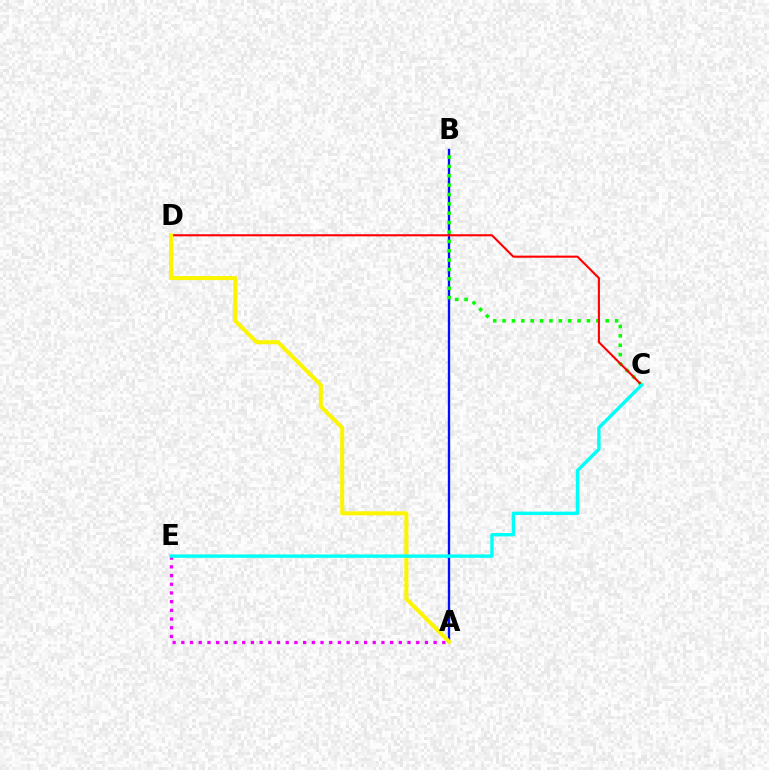{('A', 'E'): [{'color': '#ee00ff', 'line_style': 'dotted', 'thickness': 2.36}], ('A', 'B'): [{'color': '#0010ff', 'line_style': 'solid', 'thickness': 1.69}], ('B', 'C'): [{'color': '#08ff00', 'line_style': 'dotted', 'thickness': 2.55}], ('C', 'D'): [{'color': '#ff0000', 'line_style': 'solid', 'thickness': 1.51}], ('A', 'D'): [{'color': '#fcf500', 'line_style': 'solid', 'thickness': 2.91}], ('C', 'E'): [{'color': '#00fff6', 'line_style': 'solid', 'thickness': 2.44}]}